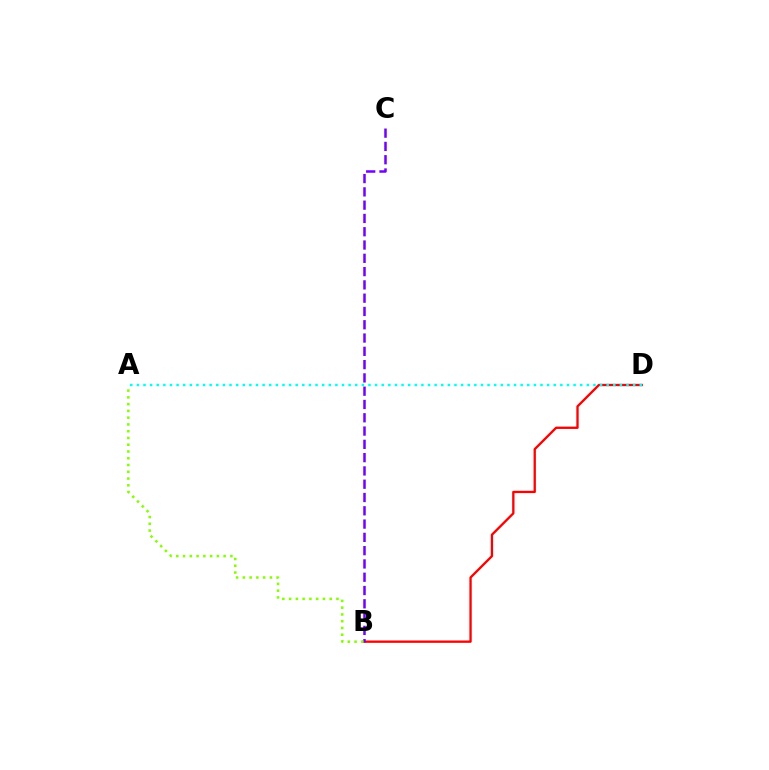{('B', 'D'): [{'color': '#ff0000', 'line_style': 'solid', 'thickness': 1.68}], ('B', 'C'): [{'color': '#7200ff', 'line_style': 'dashed', 'thickness': 1.81}], ('A', 'B'): [{'color': '#84ff00', 'line_style': 'dotted', 'thickness': 1.84}], ('A', 'D'): [{'color': '#00fff6', 'line_style': 'dotted', 'thickness': 1.8}]}